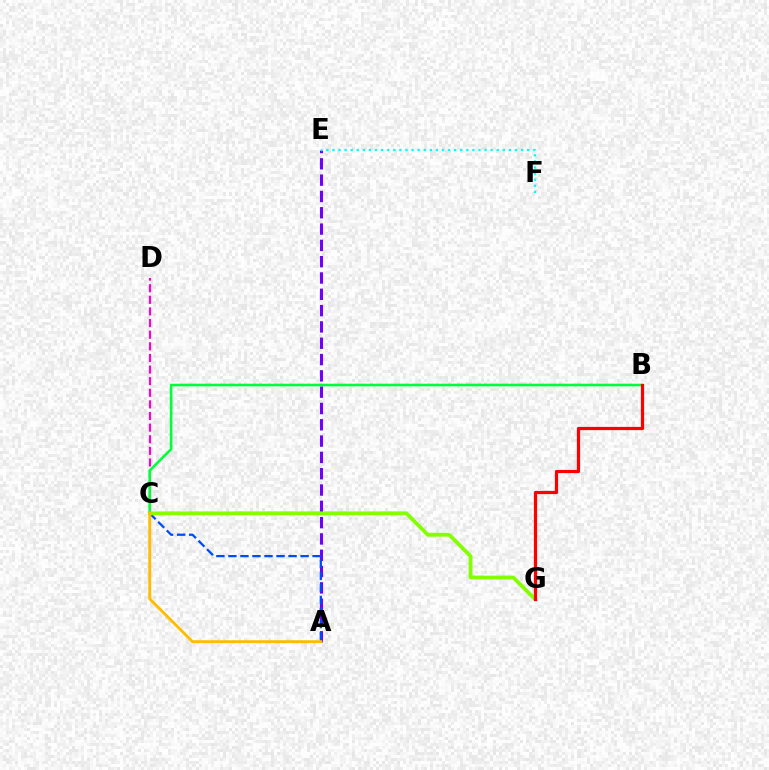{('A', 'E'): [{'color': '#7200ff', 'line_style': 'dashed', 'thickness': 2.22}], ('A', 'C'): [{'color': '#004bff', 'line_style': 'dashed', 'thickness': 1.63}, {'color': '#ffbd00', 'line_style': 'solid', 'thickness': 2.07}], ('E', 'F'): [{'color': '#00fff6', 'line_style': 'dotted', 'thickness': 1.65}], ('C', 'D'): [{'color': '#ff00cf', 'line_style': 'dashed', 'thickness': 1.58}], ('B', 'C'): [{'color': '#00ff39', 'line_style': 'solid', 'thickness': 1.89}], ('C', 'G'): [{'color': '#84ff00', 'line_style': 'solid', 'thickness': 2.73}], ('B', 'G'): [{'color': '#ff0000', 'line_style': 'solid', 'thickness': 2.31}]}